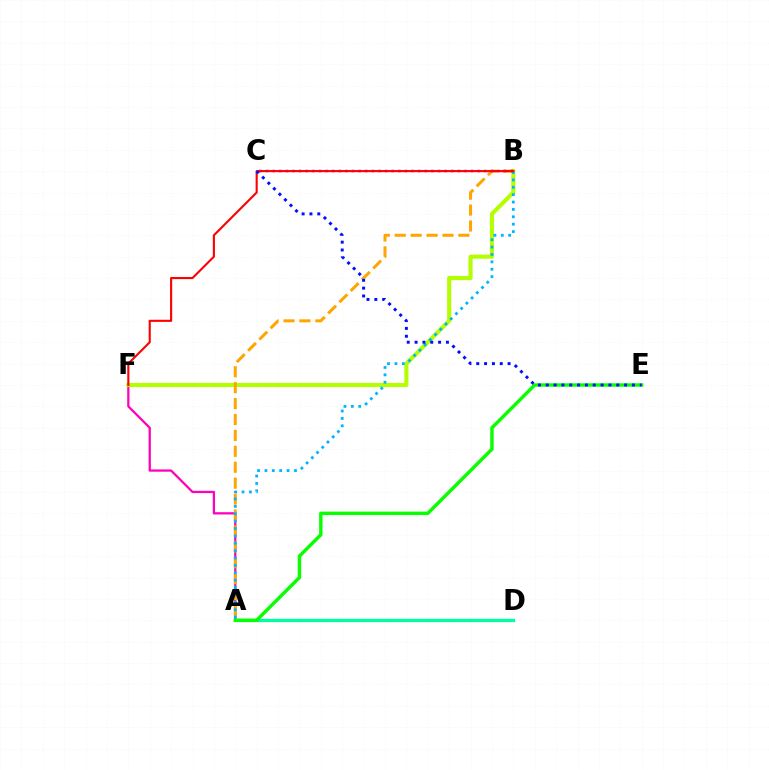{('A', 'F'): [{'color': '#ff00bd', 'line_style': 'solid', 'thickness': 1.63}], ('B', 'F'): [{'color': '#b3ff00', 'line_style': 'solid', 'thickness': 2.96}, {'color': '#ff0000', 'line_style': 'solid', 'thickness': 1.52}], ('A', 'B'): [{'color': '#ffa500', 'line_style': 'dashed', 'thickness': 2.16}, {'color': '#00b5ff', 'line_style': 'dotted', 'thickness': 2.01}], ('A', 'D'): [{'color': '#00ff9d', 'line_style': 'solid', 'thickness': 2.34}], ('A', 'E'): [{'color': '#08ff00', 'line_style': 'solid', 'thickness': 2.46}], ('B', 'C'): [{'color': '#9b00ff', 'line_style': 'dotted', 'thickness': 1.8}], ('C', 'E'): [{'color': '#0010ff', 'line_style': 'dotted', 'thickness': 2.13}]}